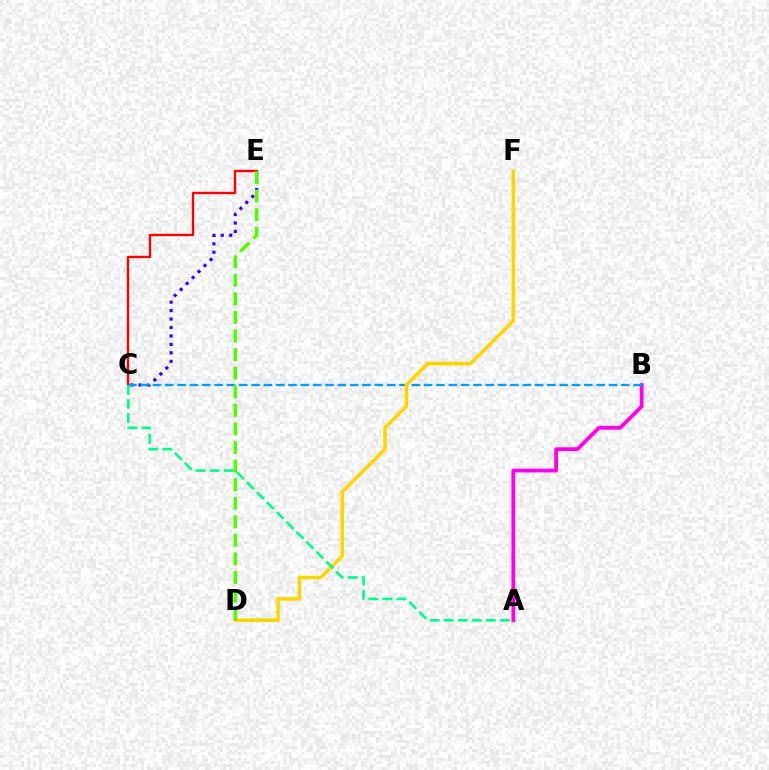{('A', 'B'): [{'color': '#ff00ed', 'line_style': 'solid', 'thickness': 2.74}], ('C', 'E'): [{'color': '#3700ff', 'line_style': 'dotted', 'thickness': 2.3}, {'color': '#ff0000', 'line_style': 'solid', 'thickness': 1.7}], ('B', 'C'): [{'color': '#009eff', 'line_style': 'dashed', 'thickness': 1.67}], ('D', 'F'): [{'color': '#ffd500', 'line_style': 'solid', 'thickness': 2.56}], ('D', 'E'): [{'color': '#4fff00', 'line_style': 'dashed', 'thickness': 2.52}], ('A', 'C'): [{'color': '#00ff86', 'line_style': 'dashed', 'thickness': 1.91}]}